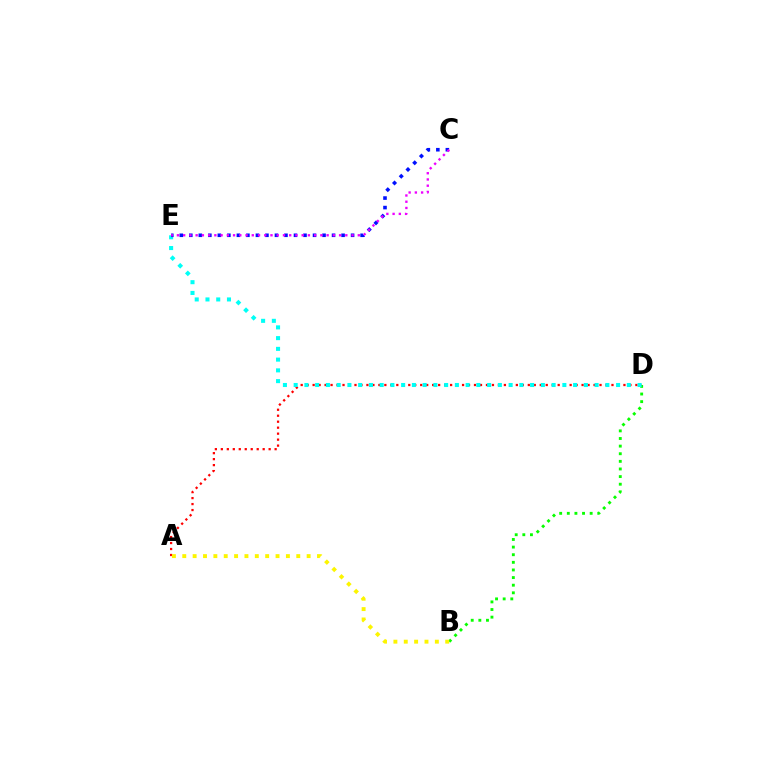{('B', 'D'): [{'color': '#08ff00', 'line_style': 'dotted', 'thickness': 2.07}], ('A', 'D'): [{'color': '#ff0000', 'line_style': 'dotted', 'thickness': 1.62}], ('A', 'B'): [{'color': '#fcf500', 'line_style': 'dotted', 'thickness': 2.82}], ('D', 'E'): [{'color': '#00fff6', 'line_style': 'dotted', 'thickness': 2.92}], ('C', 'E'): [{'color': '#0010ff', 'line_style': 'dotted', 'thickness': 2.59}, {'color': '#ee00ff', 'line_style': 'dotted', 'thickness': 1.69}]}